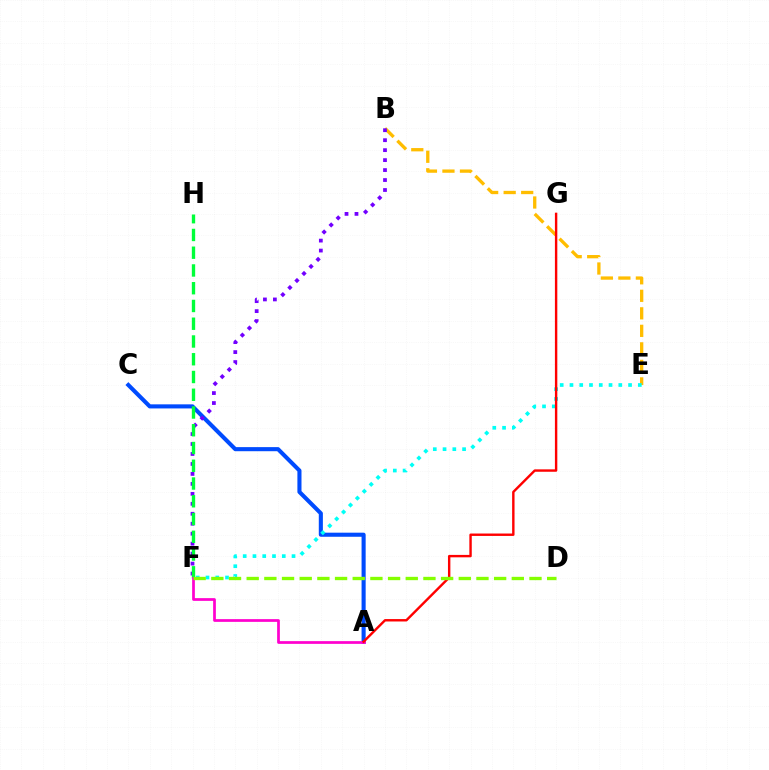{('A', 'C'): [{'color': '#004bff', 'line_style': 'solid', 'thickness': 2.94}], ('B', 'E'): [{'color': '#ffbd00', 'line_style': 'dashed', 'thickness': 2.38}], ('B', 'F'): [{'color': '#7200ff', 'line_style': 'dotted', 'thickness': 2.71}], ('F', 'H'): [{'color': '#00ff39', 'line_style': 'dashed', 'thickness': 2.41}], ('E', 'F'): [{'color': '#00fff6', 'line_style': 'dotted', 'thickness': 2.65}], ('A', 'F'): [{'color': '#ff00cf', 'line_style': 'solid', 'thickness': 1.96}], ('A', 'G'): [{'color': '#ff0000', 'line_style': 'solid', 'thickness': 1.73}], ('D', 'F'): [{'color': '#84ff00', 'line_style': 'dashed', 'thickness': 2.4}]}